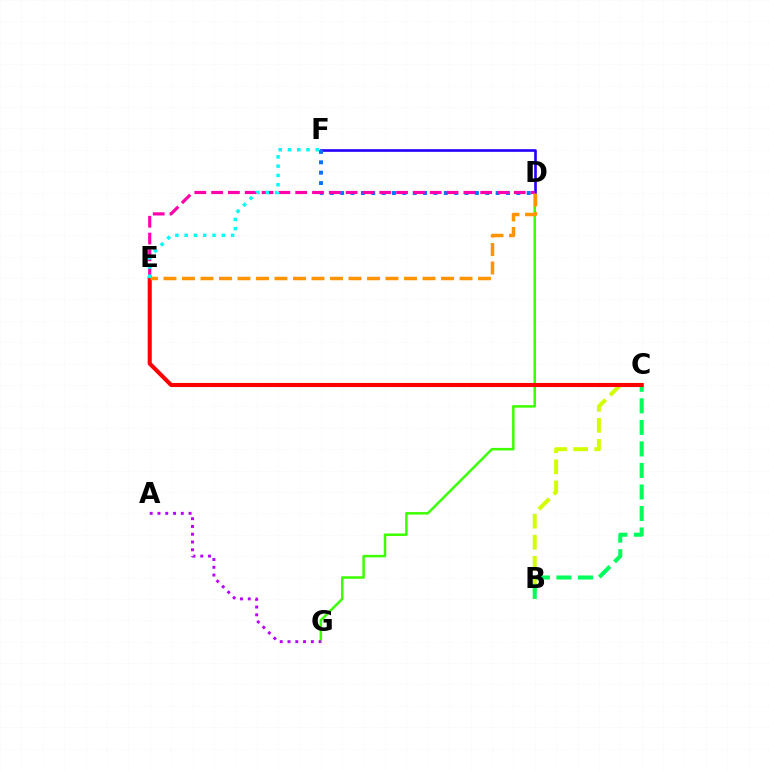{('D', 'G'): [{'color': '#3dff00', 'line_style': 'solid', 'thickness': 1.8}], ('B', 'C'): [{'color': '#d1ff00', 'line_style': 'dashed', 'thickness': 2.86}, {'color': '#00ff5c', 'line_style': 'dashed', 'thickness': 2.93}], ('D', 'F'): [{'color': '#2500ff', 'line_style': 'solid', 'thickness': 1.9}, {'color': '#0074ff', 'line_style': 'dotted', 'thickness': 2.82}], ('C', 'E'): [{'color': '#ff0000', 'line_style': 'solid', 'thickness': 2.94}], ('D', 'E'): [{'color': '#ff00ac', 'line_style': 'dashed', 'thickness': 2.28}, {'color': '#ff9400', 'line_style': 'dashed', 'thickness': 2.51}], ('A', 'G'): [{'color': '#b900ff', 'line_style': 'dotted', 'thickness': 2.11}], ('E', 'F'): [{'color': '#00fff6', 'line_style': 'dotted', 'thickness': 2.52}]}